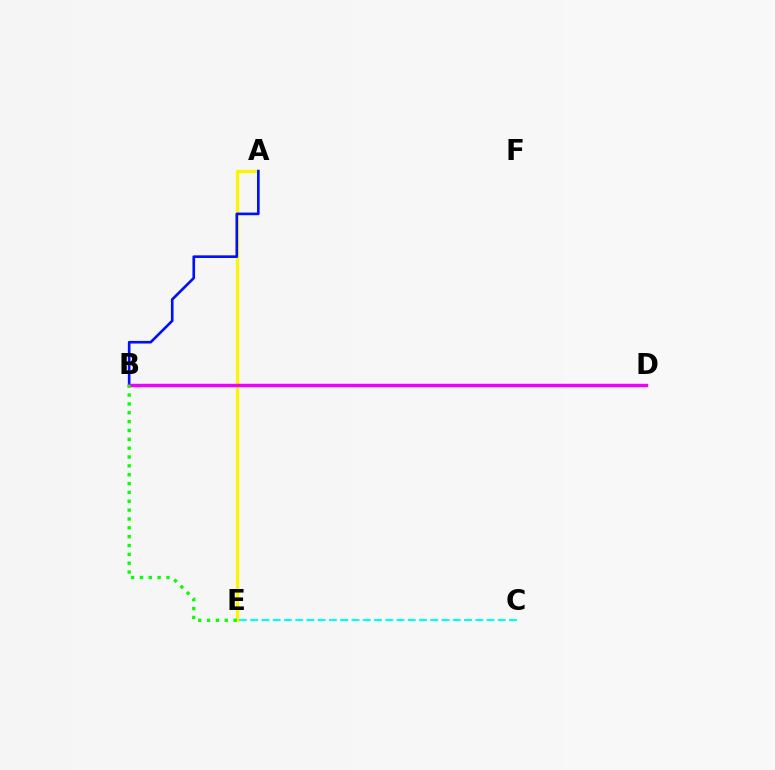{('C', 'E'): [{'color': '#00fff6', 'line_style': 'dashed', 'thickness': 1.53}], ('A', 'E'): [{'color': '#fcf500', 'line_style': 'solid', 'thickness': 2.36}], ('B', 'D'): [{'color': '#ff0000', 'line_style': 'solid', 'thickness': 2.15}, {'color': '#ee00ff', 'line_style': 'solid', 'thickness': 2.47}], ('A', 'B'): [{'color': '#0010ff', 'line_style': 'solid', 'thickness': 1.9}], ('B', 'E'): [{'color': '#08ff00', 'line_style': 'dotted', 'thickness': 2.4}]}